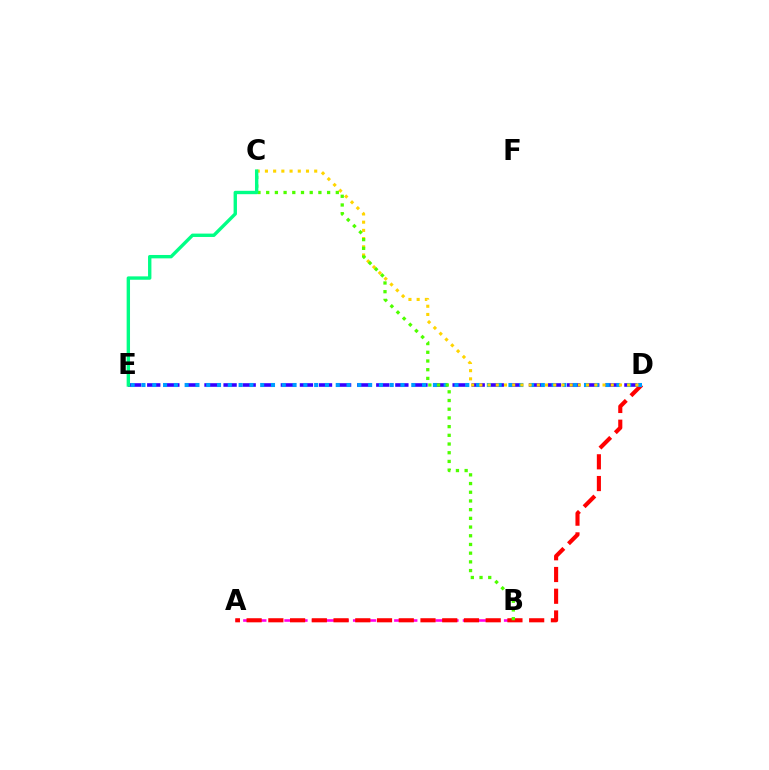{('A', 'B'): [{'color': '#ff00ed', 'line_style': 'dashed', 'thickness': 1.86}], ('A', 'D'): [{'color': '#ff0000', 'line_style': 'dashed', 'thickness': 2.95}], ('D', 'E'): [{'color': '#3700ff', 'line_style': 'dashed', 'thickness': 2.59}, {'color': '#009eff', 'line_style': 'dotted', 'thickness': 2.93}], ('C', 'D'): [{'color': '#ffd500', 'line_style': 'dotted', 'thickness': 2.23}], ('B', 'C'): [{'color': '#4fff00', 'line_style': 'dotted', 'thickness': 2.36}], ('C', 'E'): [{'color': '#00ff86', 'line_style': 'solid', 'thickness': 2.43}]}